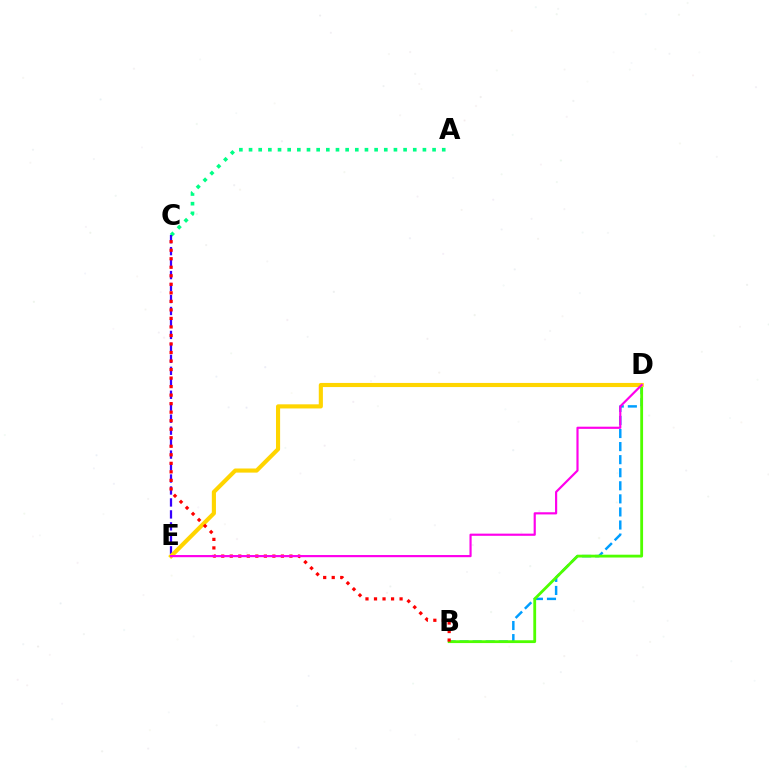{('A', 'C'): [{'color': '#00ff86', 'line_style': 'dotted', 'thickness': 2.62}], ('B', 'D'): [{'color': '#009eff', 'line_style': 'dashed', 'thickness': 1.78}, {'color': '#4fff00', 'line_style': 'solid', 'thickness': 2.03}], ('C', 'E'): [{'color': '#3700ff', 'line_style': 'dashed', 'thickness': 1.63}], ('D', 'E'): [{'color': '#ffd500', 'line_style': 'solid', 'thickness': 2.97}, {'color': '#ff00ed', 'line_style': 'solid', 'thickness': 1.56}], ('B', 'C'): [{'color': '#ff0000', 'line_style': 'dotted', 'thickness': 2.32}]}